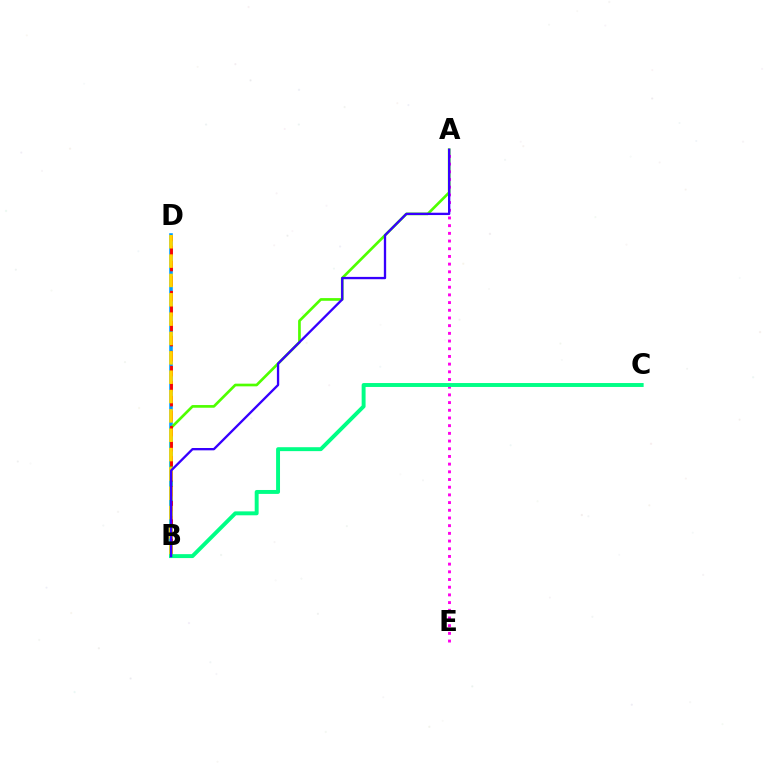{('B', 'D'): [{'color': '#009eff', 'line_style': 'solid', 'thickness': 2.58}, {'color': '#ff0000', 'line_style': 'dashed', 'thickness': 2.04}, {'color': '#ffd500', 'line_style': 'dashed', 'thickness': 2.63}], ('A', 'B'): [{'color': '#4fff00', 'line_style': 'solid', 'thickness': 1.93}, {'color': '#3700ff', 'line_style': 'solid', 'thickness': 1.67}], ('A', 'E'): [{'color': '#ff00ed', 'line_style': 'dotted', 'thickness': 2.09}], ('B', 'C'): [{'color': '#00ff86', 'line_style': 'solid', 'thickness': 2.83}]}